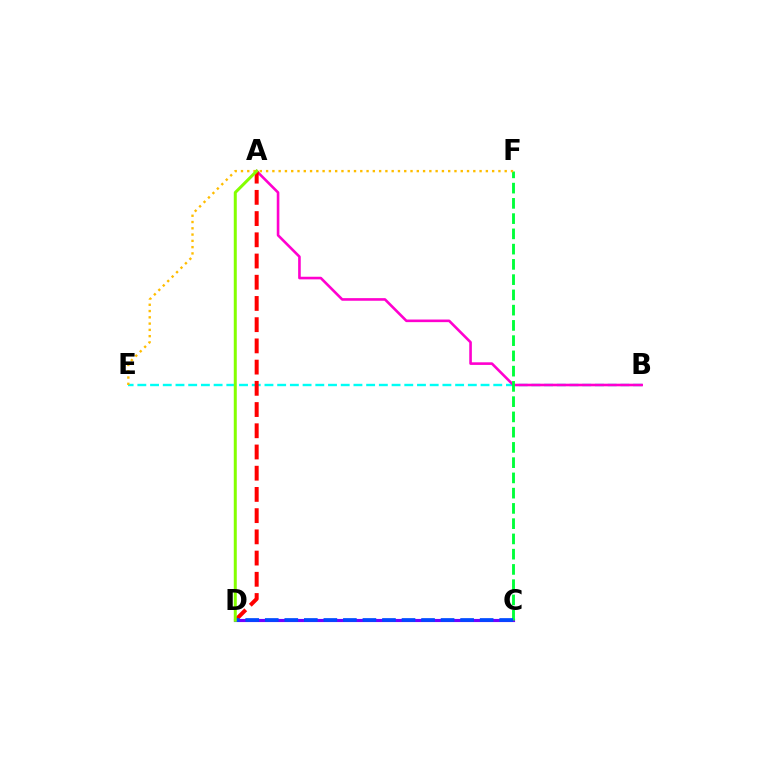{('B', 'E'): [{'color': '#00fff6', 'line_style': 'dashed', 'thickness': 1.73}], ('A', 'B'): [{'color': '#ff00cf', 'line_style': 'solid', 'thickness': 1.88}], ('A', 'D'): [{'color': '#ff0000', 'line_style': 'dashed', 'thickness': 2.88}, {'color': '#84ff00', 'line_style': 'solid', 'thickness': 2.16}], ('C', 'D'): [{'color': '#7200ff', 'line_style': 'solid', 'thickness': 2.26}, {'color': '#004bff', 'line_style': 'dashed', 'thickness': 2.65}], ('C', 'F'): [{'color': '#00ff39', 'line_style': 'dashed', 'thickness': 2.07}], ('E', 'F'): [{'color': '#ffbd00', 'line_style': 'dotted', 'thickness': 1.71}]}